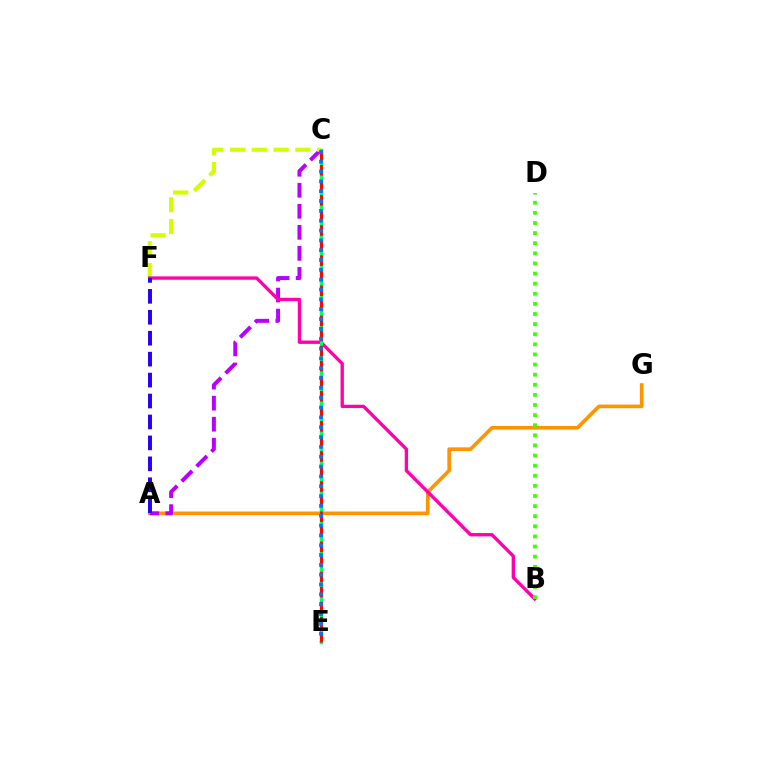{('C', 'E'): [{'color': '#00fff6', 'line_style': 'solid', 'thickness': 2.51}, {'color': '#00ff5c', 'line_style': 'solid', 'thickness': 2.24}, {'color': '#ff0000', 'line_style': 'dashed', 'thickness': 2.05}, {'color': '#0074ff', 'line_style': 'dotted', 'thickness': 2.67}], ('A', 'G'): [{'color': '#ff9400', 'line_style': 'solid', 'thickness': 2.62}], ('A', 'C'): [{'color': '#b900ff', 'line_style': 'dashed', 'thickness': 2.86}], ('C', 'F'): [{'color': '#d1ff00', 'line_style': 'dashed', 'thickness': 2.96}], ('B', 'F'): [{'color': '#ff00ac', 'line_style': 'solid', 'thickness': 2.4}], ('B', 'D'): [{'color': '#3dff00', 'line_style': 'dotted', 'thickness': 2.75}], ('A', 'F'): [{'color': '#2500ff', 'line_style': 'dashed', 'thickness': 2.84}]}